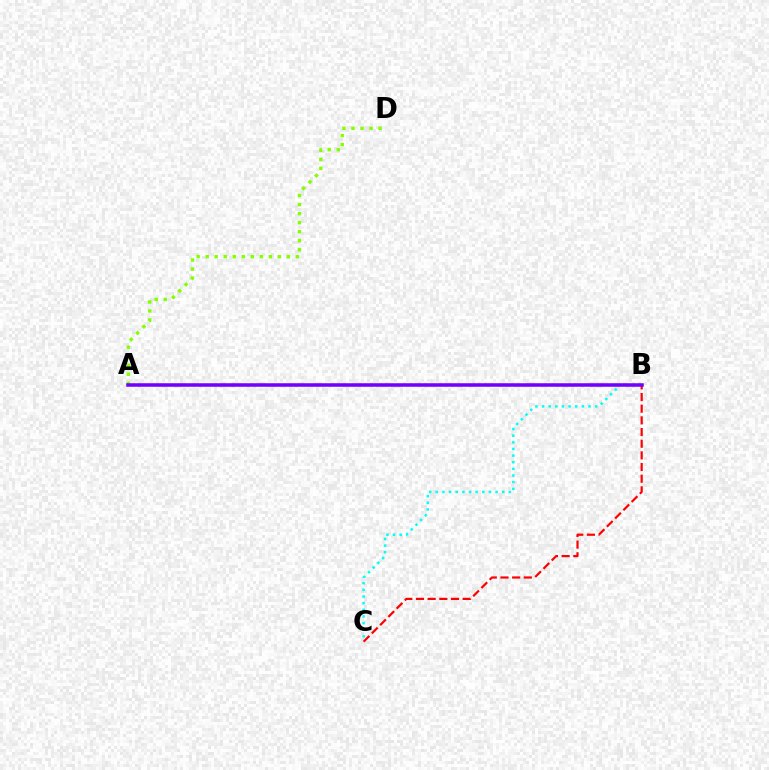{('B', 'C'): [{'color': '#00fff6', 'line_style': 'dotted', 'thickness': 1.8}, {'color': '#ff0000', 'line_style': 'dashed', 'thickness': 1.59}], ('A', 'D'): [{'color': '#84ff00', 'line_style': 'dotted', 'thickness': 2.45}], ('A', 'B'): [{'color': '#7200ff', 'line_style': 'solid', 'thickness': 2.54}]}